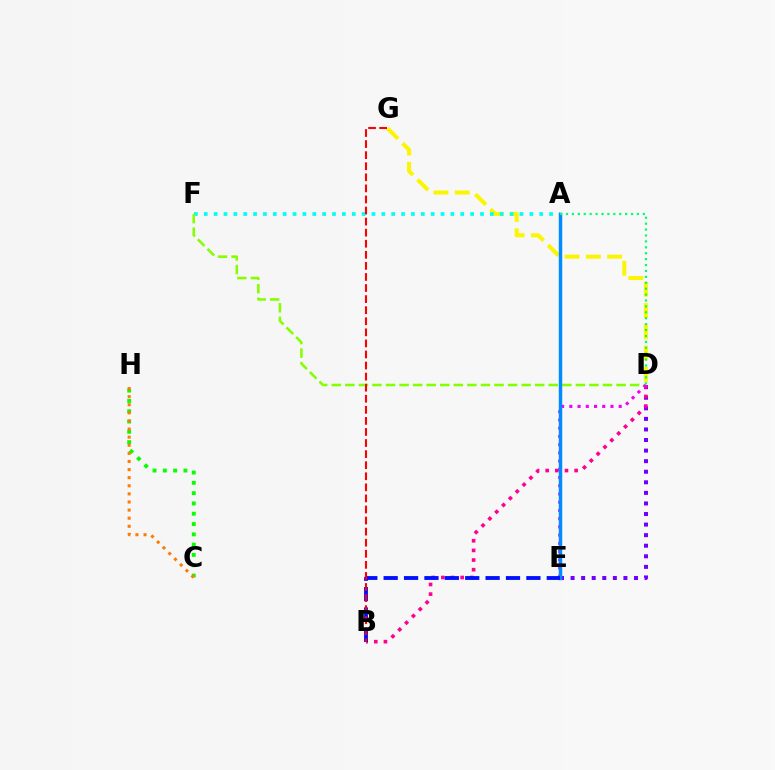{('C', 'H'): [{'color': '#08ff00', 'line_style': 'dotted', 'thickness': 2.8}, {'color': '#ff7c00', 'line_style': 'dotted', 'thickness': 2.2}], ('D', 'E'): [{'color': '#7200ff', 'line_style': 'dotted', 'thickness': 2.87}, {'color': '#ee00ff', 'line_style': 'dotted', 'thickness': 2.24}], ('B', 'D'): [{'color': '#ff0094', 'line_style': 'dotted', 'thickness': 2.62}], ('D', 'G'): [{'color': '#fcf500', 'line_style': 'dashed', 'thickness': 2.89}], ('A', 'F'): [{'color': '#00fff6', 'line_style': 'dotted', 'thickness': 2.68}], ('D', 'F'): [{'color': '#84ff00', 'line_style': 'dashed', 'thickness': 1.84}], ('A', 'E'): [{'color': '#008cff', 'line_style': 'solid', 'thickness': 2.48}], ('A', 'D'): [{'color': '#00ff74', 'line_style': 'dotted', 'thickness': 1.61}], ('B', 'E'): [{'color': '#0010ff', 'line_style': 'dashed', 'thickness': 2.77}], ('B', 'G'): [{'color': '#ff0000', 'line_style': 'dashed', 'thickness': 1.5}]}